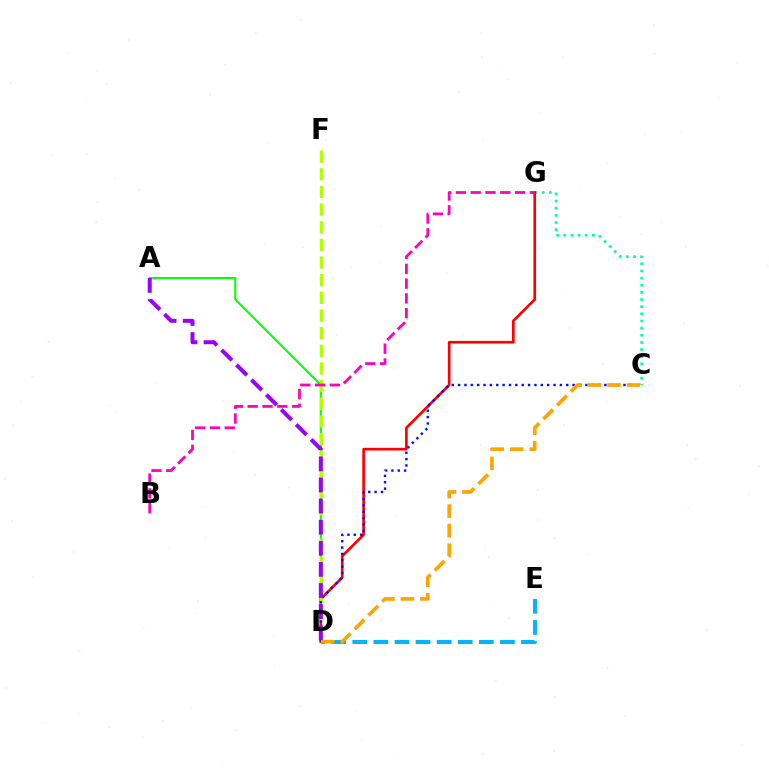{('C', 'G'): [{'color': '#00ff9d', 'line_style': 'dotted', 'thickness': 1.94}], ('A', 'D'): [{'color': '#08ff00', 'line_style': 'solid', 'thickness': 1.5}, {'color': '#9b00ff', 'line_style': 'dashed', 'thickness': 2.87}], ('D', 'E'): [{'color': '#00b5ff', 'line_style': 'dashed', 'thickness': 2.86}], ('D', 'G'): [{'color': '#ff0000', 'line_style': 'solid', 'thickness': 1.92}], ('D', 'F'): [{'color': '#b3ff00', 'line_style': 'dashed', 'thickness': 2.4}], ('C', 'D'): [{'color': '#0010ff', 'line_style': 'dotted', 'thickness': 1.73}, {'color': '#ffa500', 'line_style': 'dashed', 'thickness': 2.65}], ('B', 'G'): [{'color': '#ff00bd', 'line_style': 'dashed', 'thickness': 2.01}]}